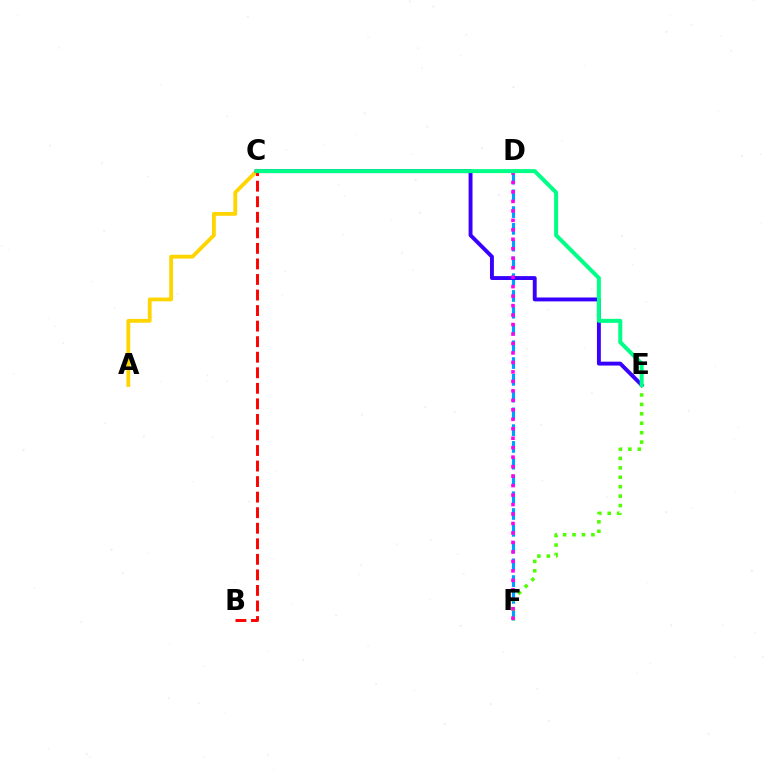{('D', 'F'): [{'color': '#009eff', 'line_style': 'dashed', 'thickness': 2.28}, {'color': '#ff00ed', 'line_style': 'dotted', 'thickness': 2.57}], ('E', 'F'): [{'color': '#4fff00', 'line_style': 'dotted', 'thickness': 2.56}], ('A', 'C'): [{'color': '#ffd500', 'line_style': 'solid', 'thickness': 2.74}], ('C', 'E'): [{'color': '#3700ff', 'line_style': 'solid', 'thickness': 2.81}, {'color': '#00ff86', 'line_style': 'solid', 'thickness': 2.87}], ('B', 'C'): [{'color': '#ff0000', 'line_style': 'dashed', 'thickness': 2.11}]}